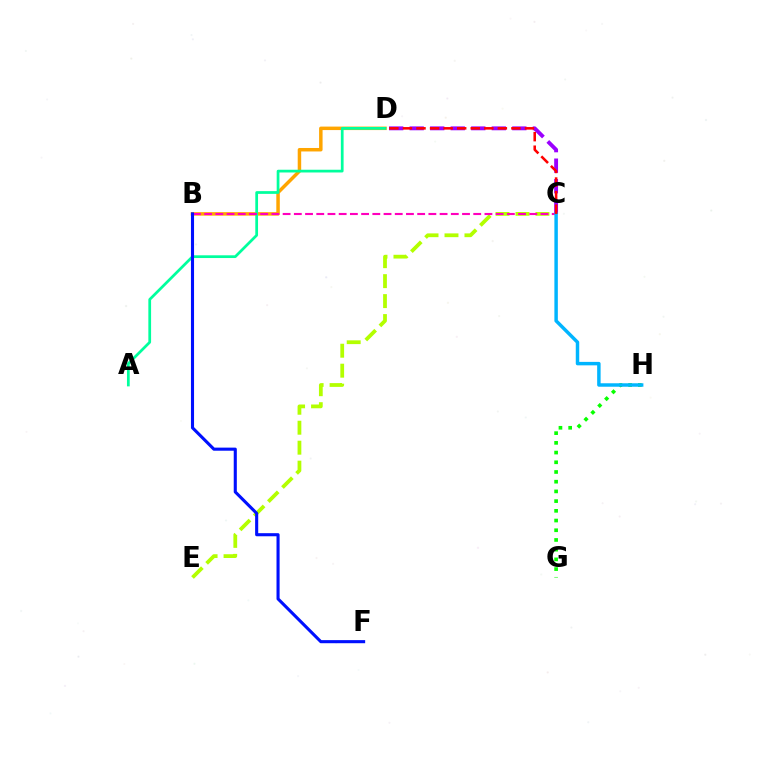{('G', 'H'): [{'color': '#08ff00', 'line_style': 'dotted', 'thickness': 2.64}], ('B', 'D'): [{'color': '#ffa500', 'line_style': 'solid', 'thickness': 2.51}], ('A', 'D'): [{'color': '#00ff9d', 'line_style': 'solid', 'thickness': 1.97}], ('C', 'D'): [{'color': '#9b00ff', 'line_style': 'dashed', 'thickness': 2.79}, {'color': '#ff0000', 'line_style': 'dashed', 'thickness': 1.84}], ('C', 'E'): [{'color': '#b3ff00', 'line_style': 'dashed', 'thickness': 2.71}], ('B', 'C'): [{'color': '#ff00bd', 'line_style': 'dashed', 'thickness': 1.52}], ('B', 'F'): [{'color': '#0010ff', 'line_style': 'solid', 'thickness': 2.23}], ('C', 'H'): [{'color': '#00b5ff', 'line_style': 'solid', 'thickness': 2.49}]}